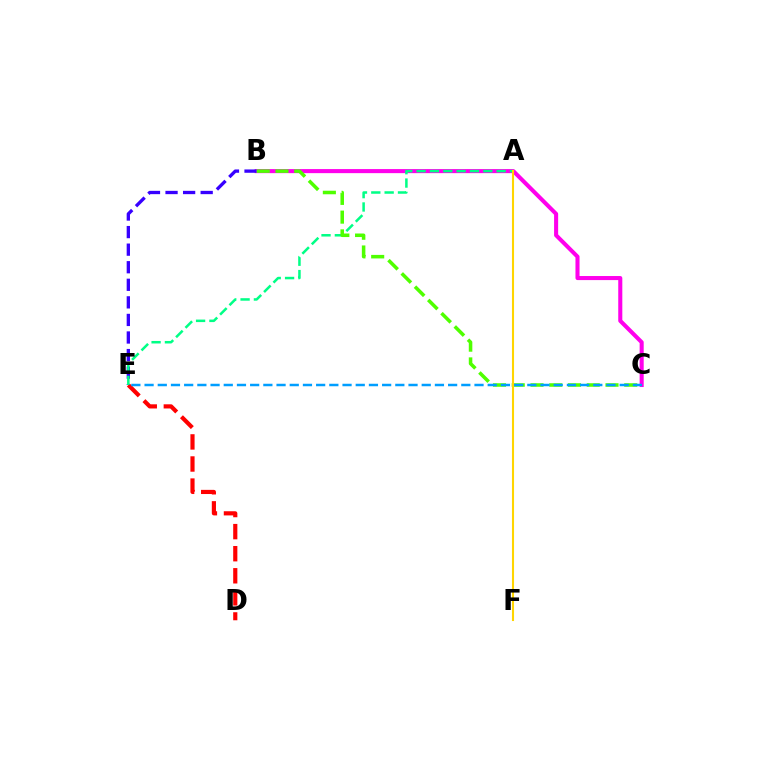{('B', 'C'): [{'color': '#ff00ed', 'line_style': 'solid', 'thickness': 2.93}, {'color': '#4fff00', 'line_style': 'dashed', 'thickness': 2.55}], ('D', 'E'): [{'color': '#ff0000', 'line_style': 'dashed', 'thickness': 3.0}], ('B', 'E'): [{'color': '#3700ff', 'line_style': 'dashed', 'thickness': 2.39}], ('A', 'E'): [{'color': '#00ff86', 'line_style': 'dashed', 'thickness': 1.81}], ('C', 'E'): [{'color': '#009eff', 'line_style': 'dashed', 'thickness': 1.79}], ('A', 'F'): [{'color': '#ffd500', 'line_style': 'solid', 'thickness': 1.51}]}